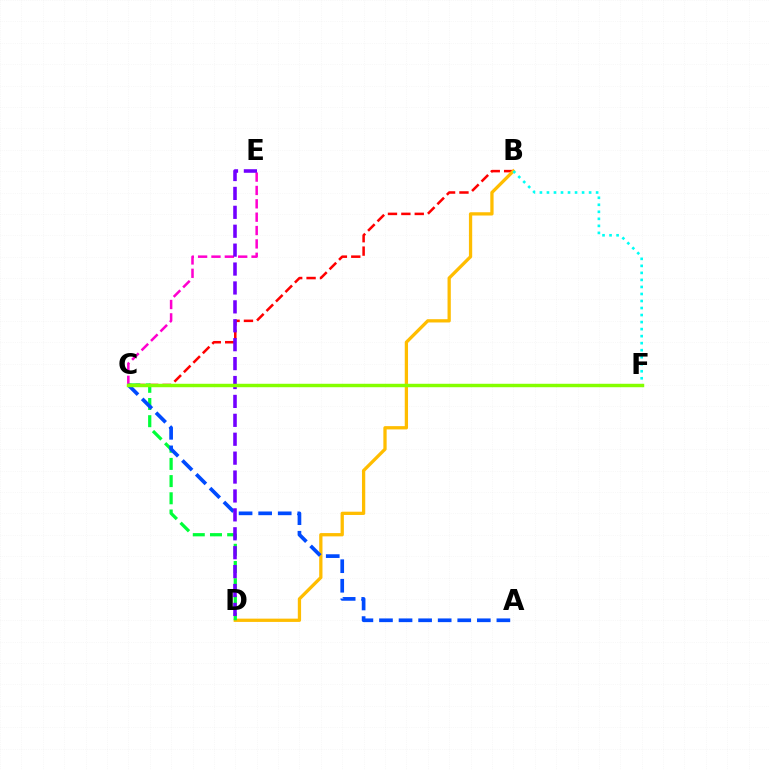{('B', 'C'): [{'color': '#ff0000', 'line_style': 'dashed', 'thickness': 1.82}], ('B', 'D'): [{'color': '#ffbd00', 'line_style': 'solid', 'thickness': 2.36}], ('B', 'F'): [{'color': '#00fff6', 'line_style': 'dotted', 'thickness': 1.91}], ('C', 'E'): [{'color': '#ff00cf', 'line_style': 'dashed', 'thickness': 1.82}], ('C', 'D'): [{'color': '#00ff39', 'line_style': 'dashed', 'thickness': 2.34}], ('A', 'C'): [{'color': '#004bff', 'line_style': 'dashed', 'thickness': 2.66}], ('D', 'E'): [{'color': '#7200ff', 'line_style': 'dashed', 'thickness': 2.57}], ('C', 'F'): [{'color': '#84ff00', 'line_style': 'solid', 'thickness': 2.48}]}